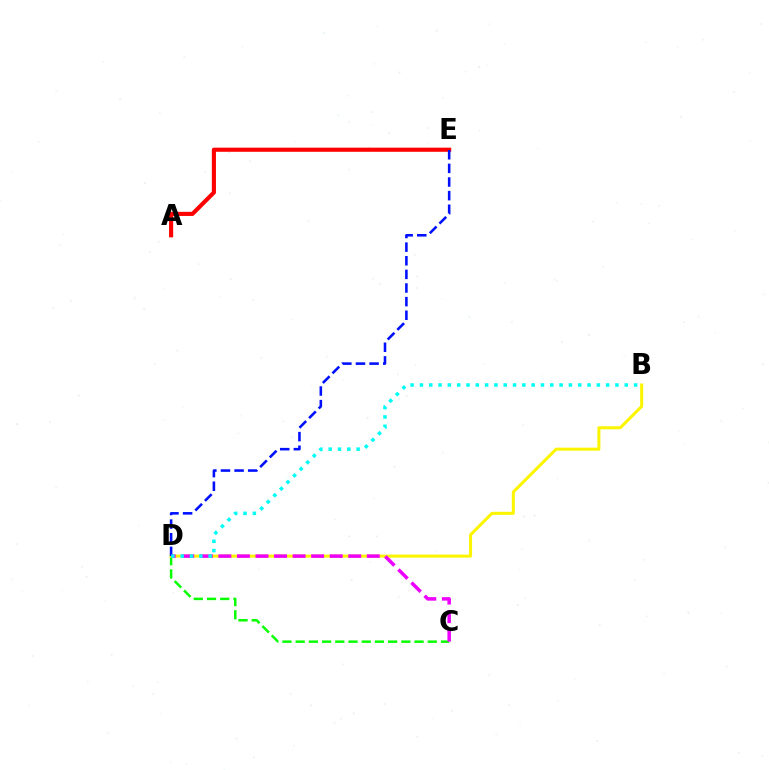{('A', 'E'): [{'color': '#ff0000', 'line_style': 'solid', 'thickness': 2.97}], ('C', 'D'): [{'color': '#08ff00', 'line_style': 'dashed', 'thickness': 1.79}, {'color': '#ee00ff', 'line_style': 'dashed', 'thickness': 2.52}], ('B', 'D'): [{'color': '#fcf500', 'line_style': 'solid', 'thickness': 2.18}, {'color': '#00fff6', 'line_style': 'dotted', 'thickness': 2.53}], ('D', 'E'): [{'color': '#0010ff', 'line_style': 'dashed', 'thickness': 1.85}]}